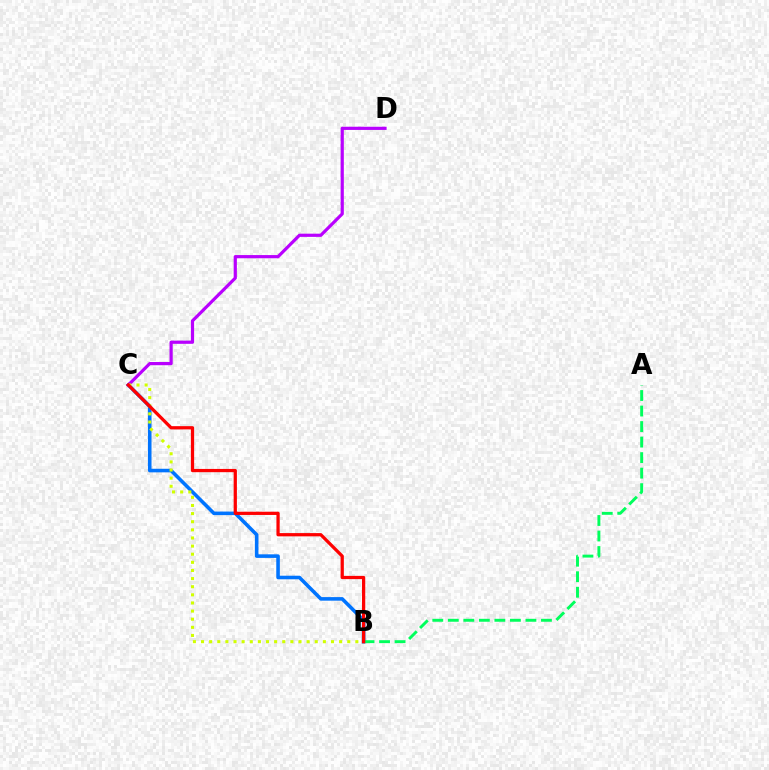{('B', 'C'): [{'color': '#0074ff', 'line_style': 'solid', 'thickness': 2.57}, {'color': '#d1ff00', 'line_style': 'dotted', 'thickness': 2.21}, {'color': '#ff0000', 'line_style': 'solid', 'thickness': 2.34}], ('A', 'B'): [{'color': '#00ff5c', 'line_style': 'dashed', 'thickness': 2.11}], ('C', 'D'): [{'color': '#b900ff', 'line_style': 'solid', 'thickness': 2.3}]}